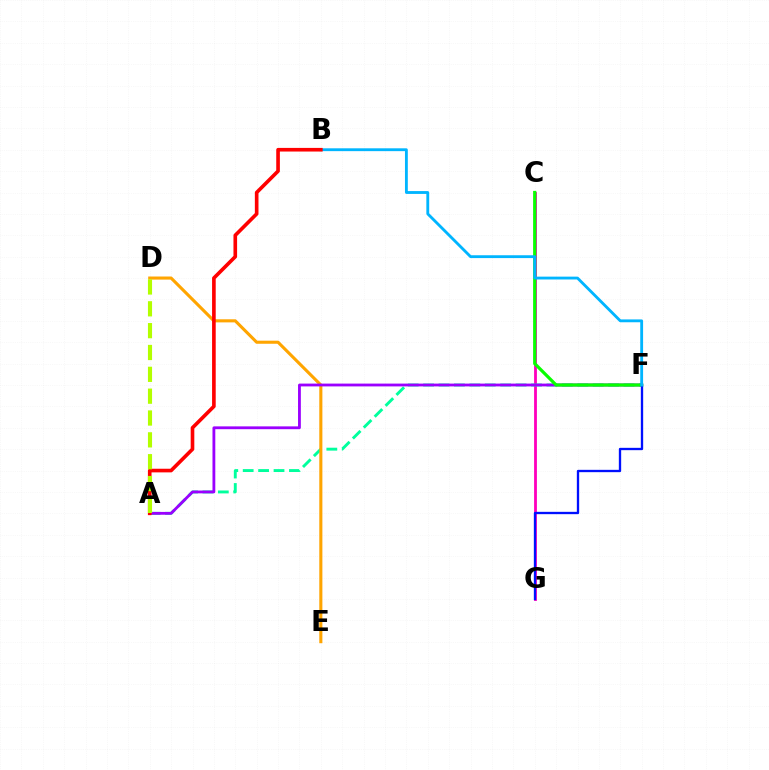{('C', 'G'): [{'color': '#ff00bd', 'line_style': 'solid', 'thickness': 2.03}], ('A', 'F'): [{'color': '#00ff9d', 'line_style': 'dashed', 'thickness': 2.09}, {'color': '#9b00ff', 'line_style': 'solid', 'thickness': 2.03}], ('D', 'E'): [{'color': '#ffa500', 'line_style': 'solid', 'thickness': 2.22}], ('C', 'F'): [{'color': '#08ff00', 'line_style': 'solid', 'thickness': 2.31}], ('F', 'G'): [{'color': '#0010ff', 'line_style': 'solid', 'thickness': 1.67}], ('B', 'F'): [{'color': '#00b5ff', 'line_style': 'solid', 'thickness': 2.05}], ('A', 'B'): [{'color': '#ff0000', 'line_style': 'solid', 'thickness': 2.62}], ('A', 'D'): [{'color': '#b3ff00', 'line_style': 'dashed', 'thickness': 2.97}]}